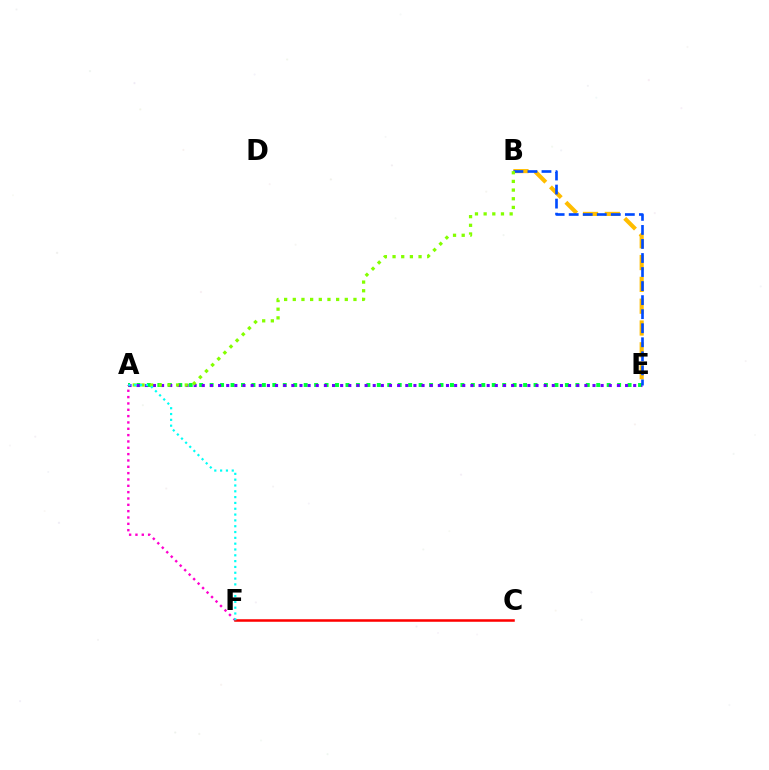{('B', 'E'): [{'color': '#ffbd00', 'line_style': 'dashed', 'thickness': 2.96}, {'color': '#004bff', 'line_style': 'dashed', 'thickness': 1.91}], ('A', 'E'): [{'color': '#00ff39', 'line_style': 'dotted', 'thickness': 2.84}, {'color': '#7200ff', 'line_style': 'dotted', 'thickness': 2.21}], ('A', 'B'): [{'color': '#84ff00', 'line_style': 'dotted', 'thickness': 2.35}], ('A', 'F'): [{'color': '#ff00cf', 'line_style': 'dotted', 'thickness': 1.72}, {'color': '#00fff6', 'line_style': 'dotted', 'thickness': 1.58}], ('C', 'F'): [{'color': '#ff0000', 'line_style': 'solid', 'thickness': 1.83}]}